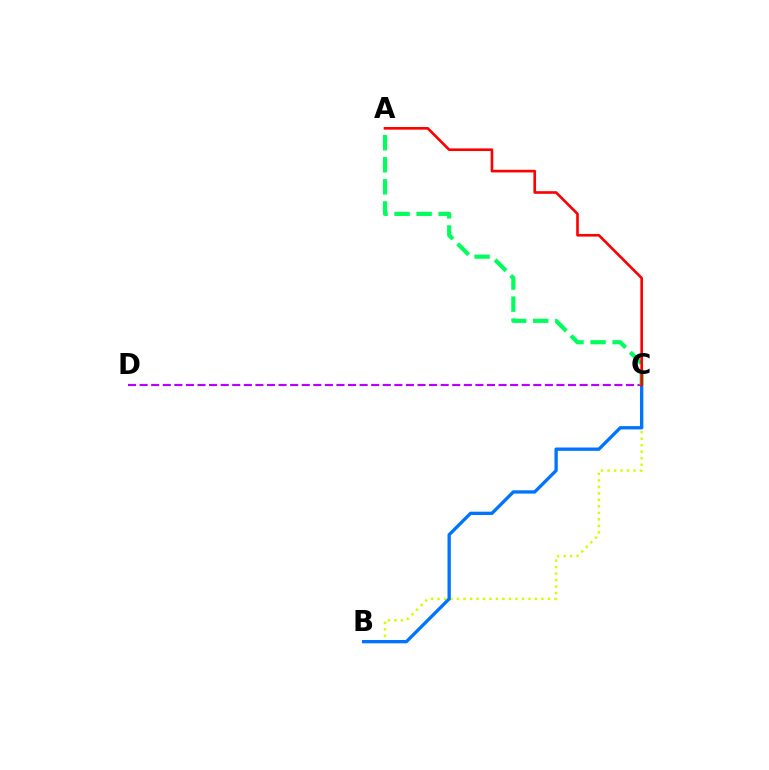{('B', 'C'): [{'color': '#d1ff00', 'line_style': 'dotted', 'thickness': 1.76}, {'color': '#0074ff', 'line_style': 'solid', 'thickness': 2.39}], ('C', 'D'): [{'color': '#b900ff', 'line_style': 'dashed', 'thickness': 1.57}], ('A', 'C'): [{'color': '#00ff5c', 'line_style': 'dashed', 'thickness': 3.0}, {'color': '#ff0000', 'line_style': 'solid', 'thickness': 1.9}]}